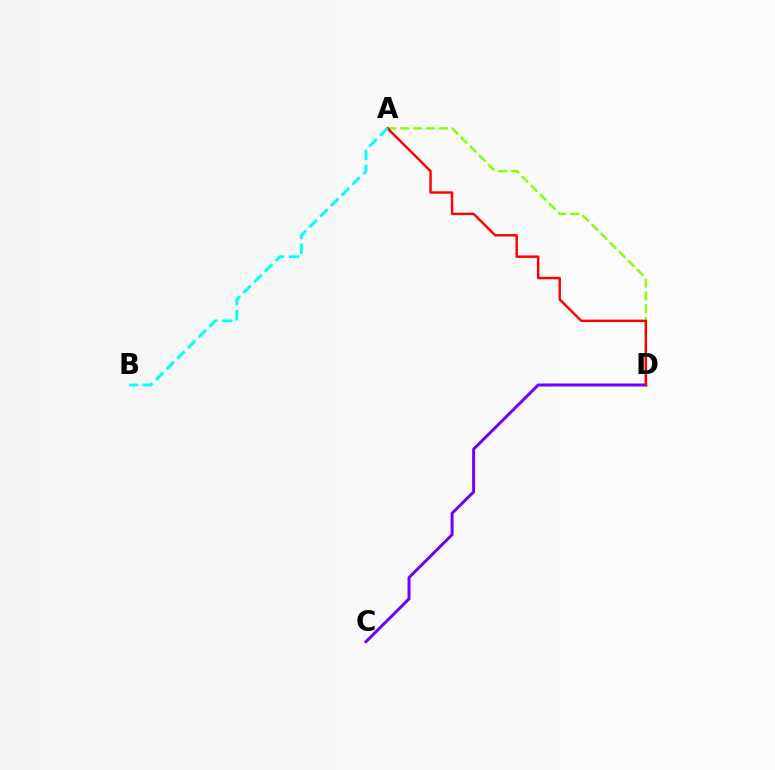{('A', 'D'): [{'color': '#84ff00', 'line_style': 'dashed', 'thickness': 1.74}, {'color': '#ff0000', 'line_style': 'solid', 'thickness': 1.75}], ('C', 'D'): [{'color': '#7200ff', 'line_style': 'solid', 'thickness': 2.14}], ('A', 'B'): [{'color': '#00fff6', 'line_style': 'dashed', 'thickness': 2.05}]}